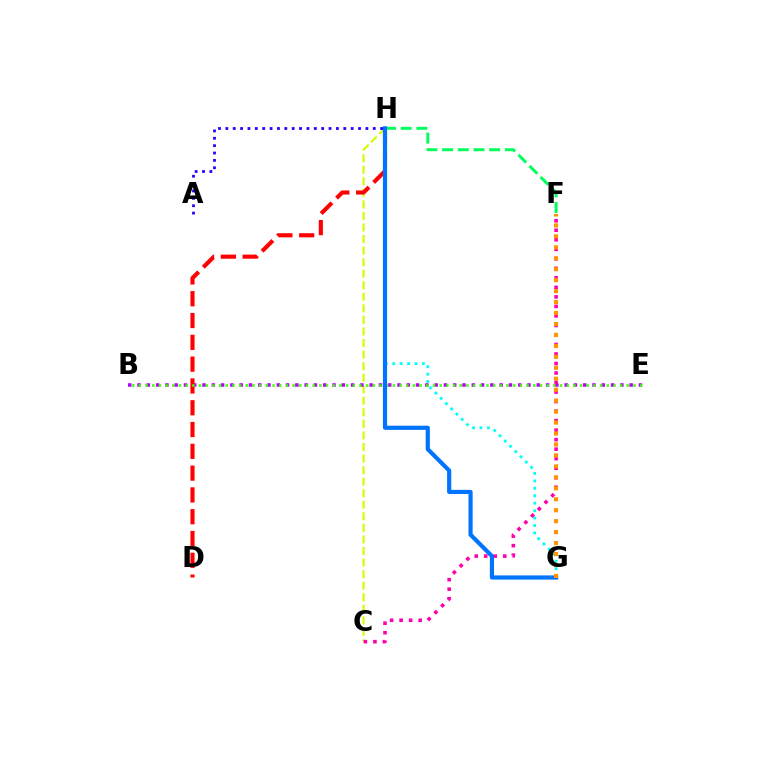{('C', 'H'): [{'color': '#d1ff00', 'line_style': 'dashed', 'thickness': 1.57}], ('B', 'E'): [{'color': '#b900ff', 'line_style': 'dotted', 'thickness': 2.52}, {'color': '#3dff00', 'line_style': 'dotted', 'thickness': 1.82}], ('F', 'H'): [{'color': '#00ff5c', 'line_style': 'dashed', 'thickness': 2.13}], ('D', 'H'): [{'color': '#ff0000', 'line_style': 'dashed', 'thickness': 2.96}], ('G', 'H'): [{'color': '#00fff6', 'line_style': 'dotted', 'thickness': 2.02}, {'color': '#0074ff', 'line_style': 'solid', 'thickness': 3.0}], ('C', 'F'): [{'color': '#ff00ac', 'line_style': 'dotted', 'thickness': 2.59}], ('A', 'H'): [{'color': '#2500ff', 'line_style': 'dotted', 'thickness': 2.0}], ('F', 'G'): [{'color': '#ff9400', 'line_style': 'dotted', 'thickness': 2.98}]}